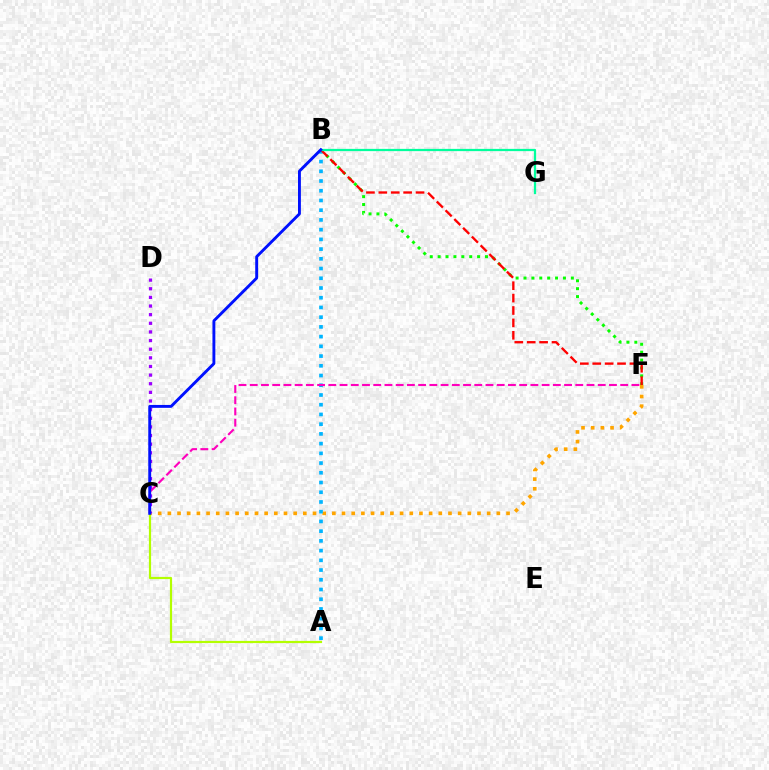{('B', 'F'): [{'color': '#08ff00', 'line_style': 'dotted', 'thickness': 2.14}, {'color': '#ff0000', 'line_style': 'dashed', 'thickness': 1.68}], ('C', 'F'): [{'color': '#ffa500', 'line_style': 'dotted', 'thickness': 2.63}, {'color': '#ff00bd', 'line_style': 'dashed', 'thickness': 1.53}], ('A', 'C'): [{'color': '#b3ff00', 'line_style': 'solid', 'thickness': 1.58}], ('A', 'B'): [{'color': '#00b5ff', 'line_style': 'dotted', 'thickness': 2.64}], ('C', 'D'): [{'color': '#9b00ff', 'line_style': 'dotted', 'thickness': 2.35}], ('B', 'G'): [{'color': '#00ff9d', 'line_style': 'solid', 'thickness': 1.62}], ('B', 'C'): [{'color': '#0010ff', 'line_style': 'solid', 'thickness': 2.08}]}